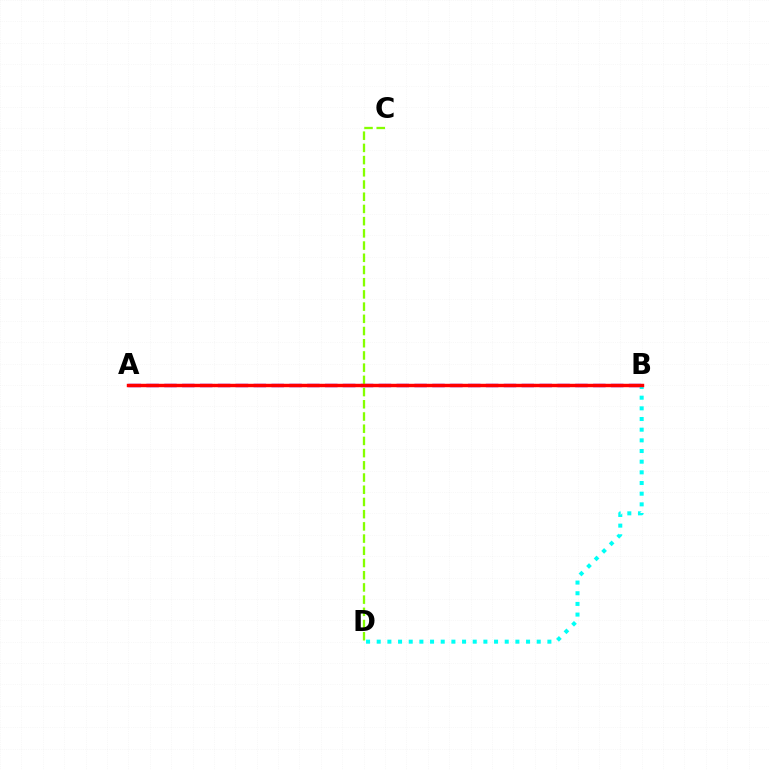{('A', 'B'): [{'color': '#7200ff', 'line_style': 'dashed', 'thickness': 2.43}, {'color': '#ff0000', 'line_style': 'solid', 'thickness': 2.47}], ('B', 'D'): [{'color': '#00fff6', 'line_style': 'dotted', 'thickness': 2.9}], ('C', 'D'): [{'color': '#84ff00', 'line_style': 'dashed', 'thickness': 1.66}]}